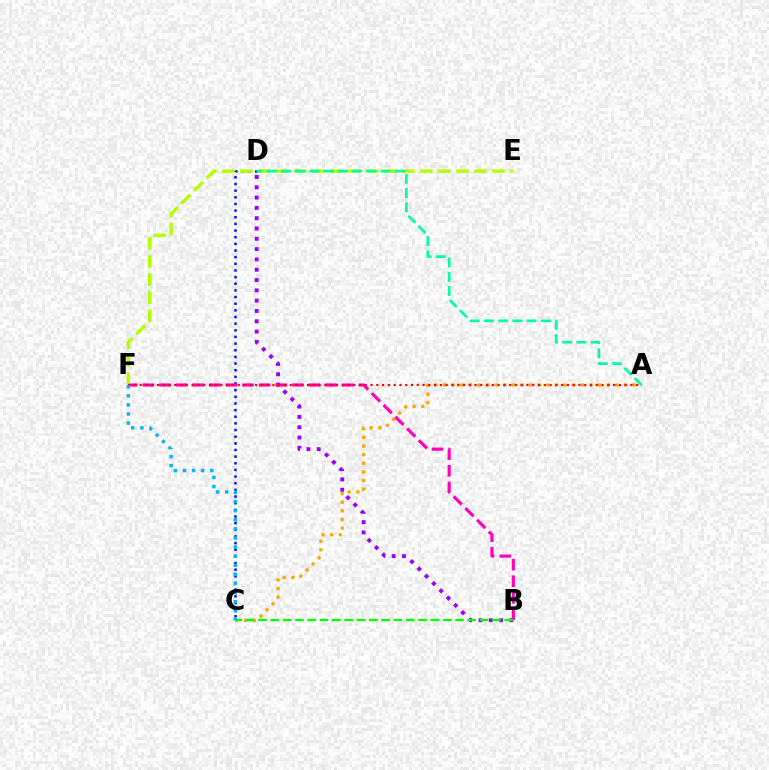{('C', 'D'): [{'color': '#0010ff', 'line_style': 'dotted', 'thickness': 1.81}], ('B', 'D'): [{'color': '#9b00ff', 'line_style': 'dotted', 'thickness': 2.8}], ('B', 'F'): [{'color': '#ff00bd', 'line_style': 'dashed', 'thickness': 2.26}], ('E', 'F'): [{'color': '#b3ff00', 'line_style': 'dashed', 'thickness': 2.45}], ('A', 'C'): [{'color': '#ffa500', 'line_style': 'dotted', 'thickness': 2.34}], ('A', 'F'): [{'color': '#ff0000', 'line_style': 'dotted', 'thickness': 1.57}], ('B', 'C'): [{'color': '#08ff00', 'line_style': 'dashed', 'thickness': 1.67}], ('A', 'D'): [{'color': '#00ff9d', 'line_style': 'dashed', 'thickness': 1.94}], ('C', 'F'): [{'color': '#00b5ff', 'line_style': 'dotted', 'thickness': 2.47}]}